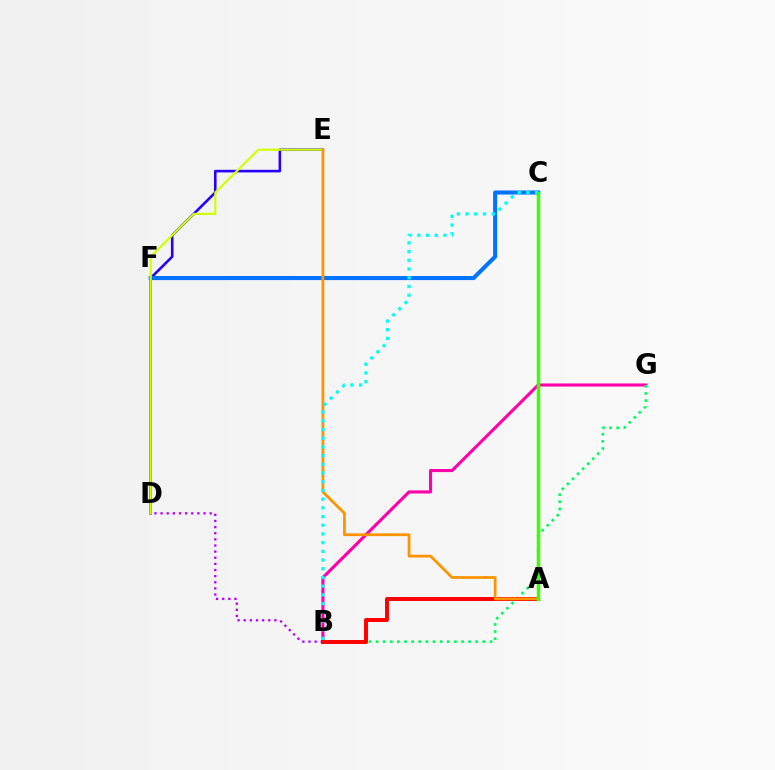{('B', 'G'): [{'color': '#ff00ac', 'line_style': 'solid', 'thickness': 2.23}, {'color': '#00ff5c', 'line_style': 'dotted', 'thickness': 1.94}], ('B', 'D'): [{'color': '#b900ff', 'line_style': 'dotted', 'thickness': 1.67}], ('D', 'E'): [{'color': '#2500ff', 'line_style': 'solid', 'thickness': 1.87}, {'color': '#d1ff00', 'line_style': 'solid', 'thickness': 1.56}], ('C', 'F'): [{'color': '#0074ff', 'line_style': 'solid', 'thickness': 2.94}], ('A', 'B'): [{'color': '#ff0000', 'line_style': 'solid', 'thickness': 2.85}], ('A', 'E'): [{'color': '#ff9400', 'line_style': 'solid', 'thickness': 2.0}], ('B', 'C'): [{'color': '#00fff6', 'line_style': 'dotted', 'thickness': 2.36}], ('A', 'C'): [{'color': '#3dff00', 'line_style': 'solid', 'thickness': 2.51}]}